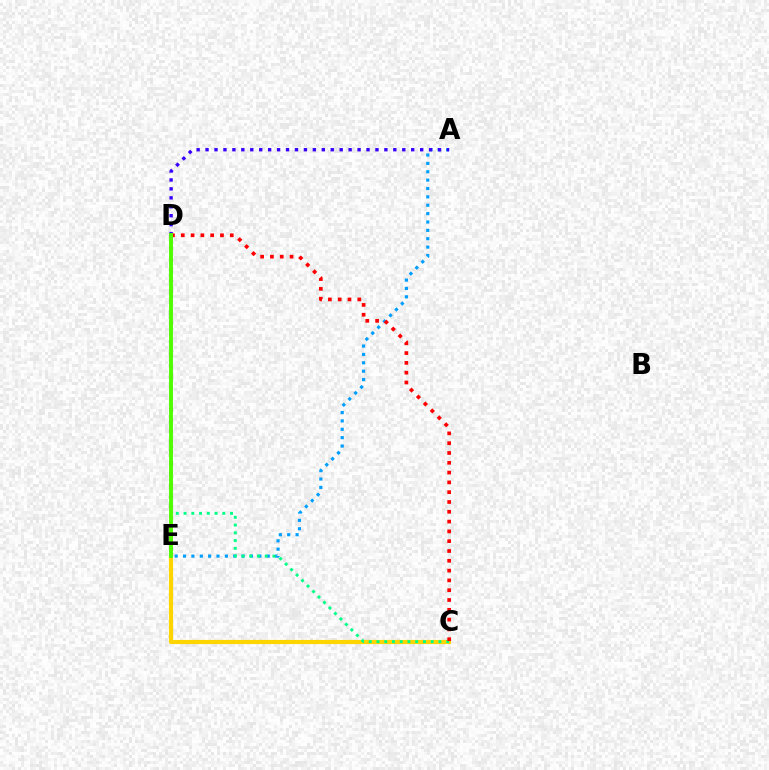{('A', 'E'): [{'color': '#009eff', 'line_style': 'dotted', 'thickness': 2.27}], ('C', 'E'): [{'color': '#ffd500', 'line_style': 'solid', 'thickness': 2.99}], ('D', 'E'): [{'color': '#ff00ed', 'line_style': 'dotted', 'thickness': 2.93}, {'color': '#4fff00', 'line_style': 'solid', 'thickness': 2.82}], ('C', 'D'): [{'color': '#00ff86', 'line_style': 'dotted', 'thickness': 2.1}, {'color': '#ff0000', 'line_style': 'dotted', 'thickness': 2.66}], ('A', 'D'): [{'color': '#3700ff', 'line_style': 'dotted', 'thickness': 2.43}]}